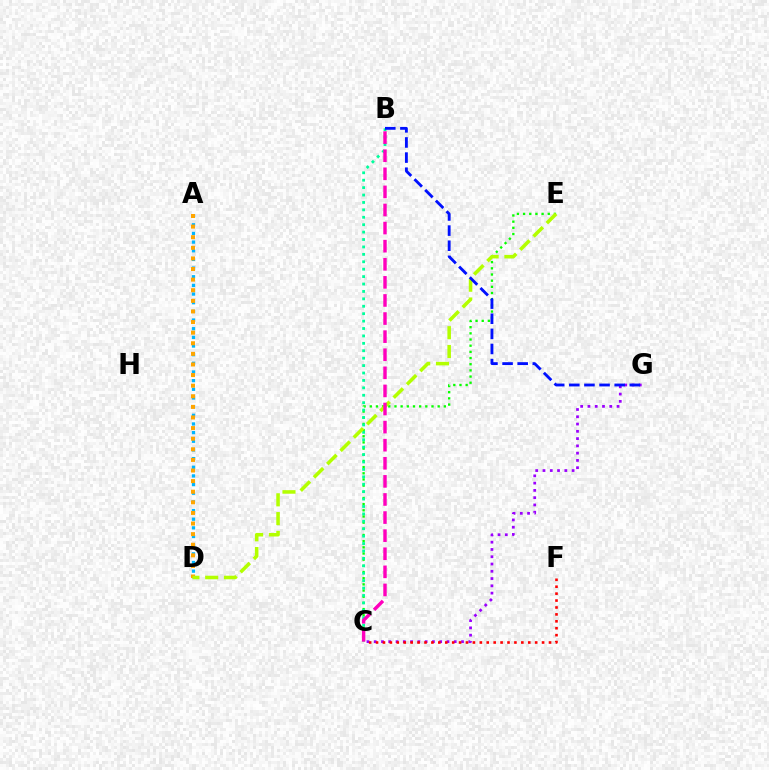{('A', 'D'): [{'color': '#00b5ff', 'line_style': 'dotted', 'thickness': 2.35}, {'color': '#ffa500', 'line_style': 'dotted', 'thickness': 2.88}], ('C', 'E'): [{'color': '#08ff00', 'line_style': 'dotted', 'thickness': 1.68}], ('C', 'G'): [{'color': '#9b00ff', 'line_style': 'dotted', 'thickness': 1.98}], ('B', 'C'): [{'color': '#00ff9d', 'line_style': 'dotted', 'thickness': 2.01}, {'color': '#ff00bd', 'line_style': 'dashed', 'thickness': 2.46}], ('D', 'E'): [{'color': '#b3ff00', 'line_style': 'dashed', 'thickness': 2.55}], ('C', 'F'): [{'color': '#ff0000', 'line_style': 'dotted', 'thickness': 1.88}], ('B', 'G'): [{'color': '#0010ff', 'line_style': 'dashed', 'thickness': 2.05}]}